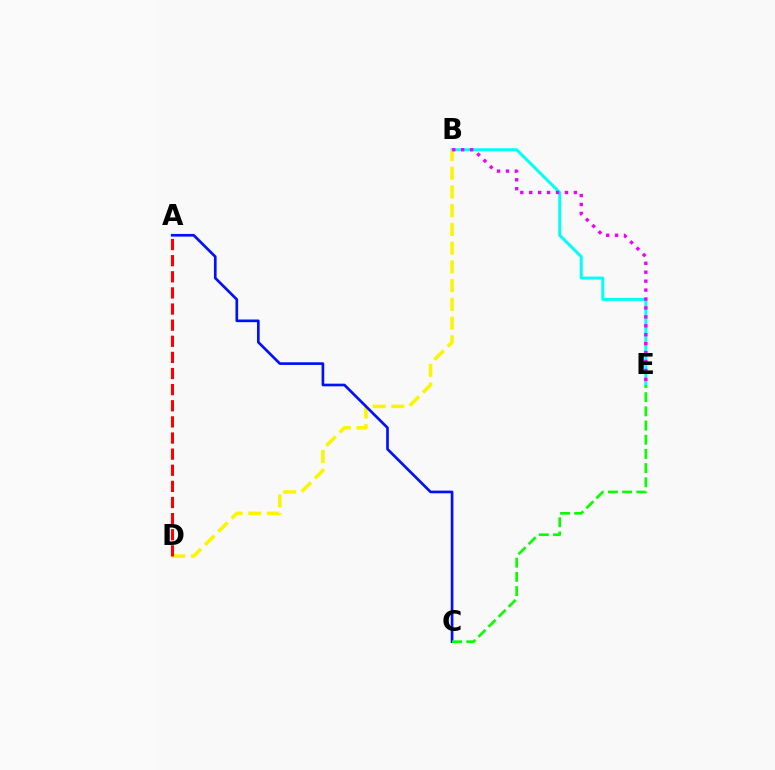{('B', 'E'): [{'color': '#00fff6', 'line_style': 'solid', 'thickness': 2.13}, {'color': '#ee00ff', 'line_style': 'dotted', 'thickness': 2.43}], ('B', 'D'): [{'color': '#fcf500', 'line_style': 'dashed', 'thickness': 2.55}], ('A', 'D'): [{'color': '#ff0000', 'line_style': 'dashed', 'thickness': 2.19}], ('A', 'C'): [{'color': '#0010ff', 'line_style': 'solid', 'thickness': 1.92}], ('C', 'E'): [{'color': '#08ff00', 'line_style': 'dashed', 'thickness': 1.93}]}